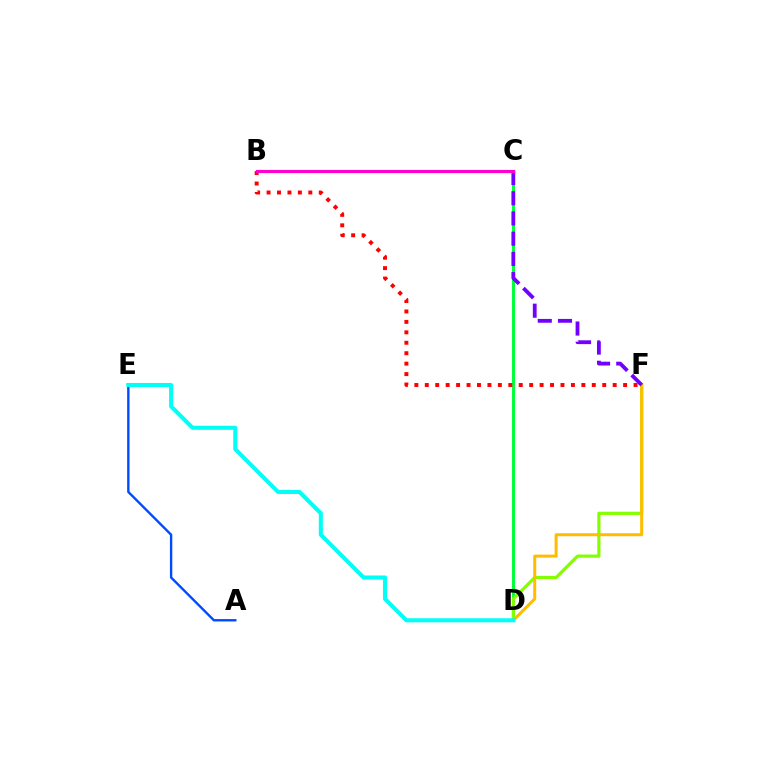{('C', 'D'): [{'color': '#00ff39', 'line_style': 'solid', 'thickness': 2.14}], ('D', 'F'): [{'color': '#84ff00', 'line_style': 'solid', 'thickness': 2.3}, {'color': '#ffbd00', 'line_style': 'solid', 'thickness': 2.17}], ('B', 'F'): [{'color': '#ff0000', 'line_style': 'dotted', 'thickness': 2.84}], ('C', 'F'): [{'color': '#7200ff', 'line_style': 'dashed', 'thickness': 2.75}], ('A', 'E'): [{'color': '#004bff', 'line_style': 'solid', 'thickness': 1.71}], ('D', 'E'): [{'color': '#00fff6', 'line_style': 'solid', 'thickness': 2.91}], ('B', 'C'): [{'color': '#ff00cf', 'line_style': 'solid', 'thickness': 2.25}]}